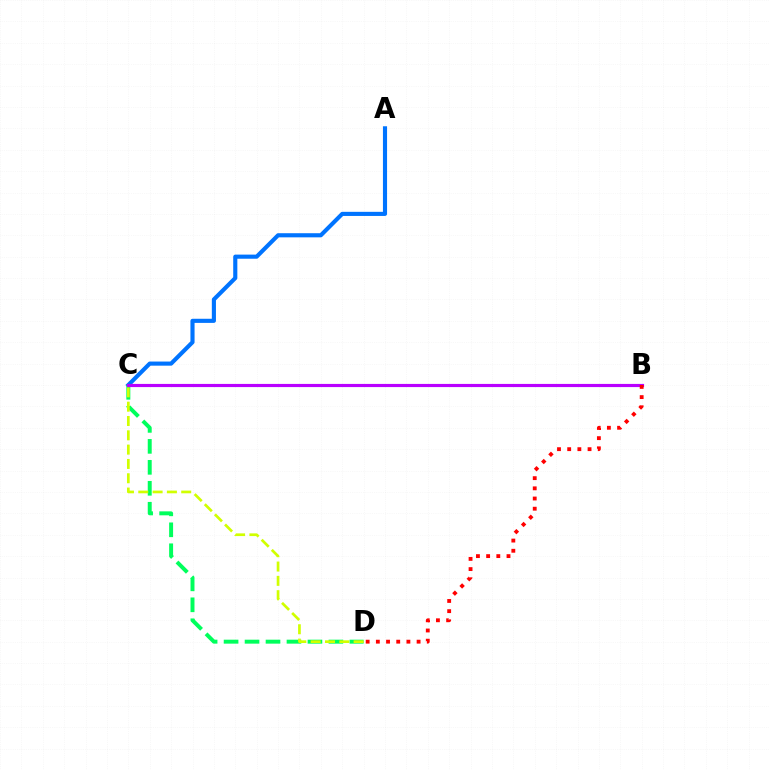{('A', 'C'): [{'color': '#0074ff', 'line_style': 'solid', 'thickness': 2.97}], ('C', 'D'): [{'color': '#00ff5c', 'line_style': 'dashed', 'thickness': 2.85}, {'color': '#d1ff00', 'line_style': 'dashed', 'thickness': 1.94}], ('B', 'C'): [{'color': '#b900ff', 'line_style': 'solid', 'thickness': 2.28}], ('B', 'D'): [{'color': '#ff0000', 'line_style': 'dotted', 'thickness': 2.77}]}